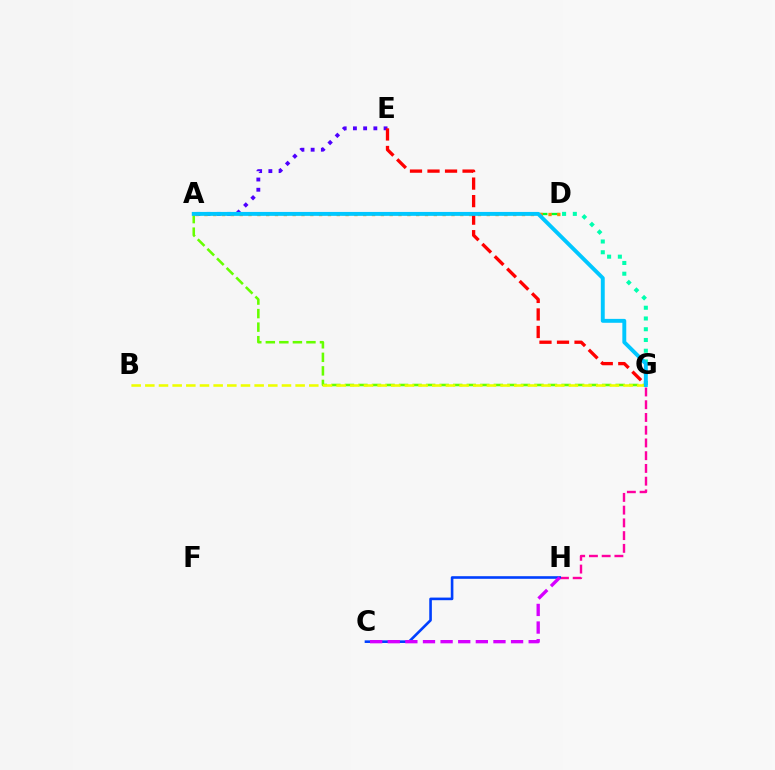{('A', 'E'): [{'color': '#4f00ff', 'line_style': 'dotted', 'thickness': 2.78}], ('E', 'G'): [{'color': '#ff0000', 'line_style': 'dashed', 'thickness': 2.38}], ('G', 'H'): [{'color': '#ff00a0', 'line_style': 'dashed', 'thickness': 1.73}], ('D', 'G'): [{'color': '#00ffaf', 'line_style': 'dotted', 'thickness': 2.92}], ('C', 'H'): [{'color': '#003fff', 'line_style': 'solid', 'thickness': 1.88}, {'color': '#d600ff', 'line_style': 'dashed', 'thickness': 2.39}], ('A', 'D'): [{'color': '#00ff27', 'line_style': 'dashed', 'thickness': 1.67}, {'color': '#ff8800', 'line_style': 'dotted', 'thickness': 2.4}], ('A', 'G'): [{'color': '#66ff00', 'line_style': 'dashed', 'thickness': 1.84}, {'color': '#00c7ff', 'line_style': 'solid', 'thickness': 2.82}], ('B', 'G'): [{'color': '#eeff00', 'line_style': 'dashed', 'thickness': 1.86}]}